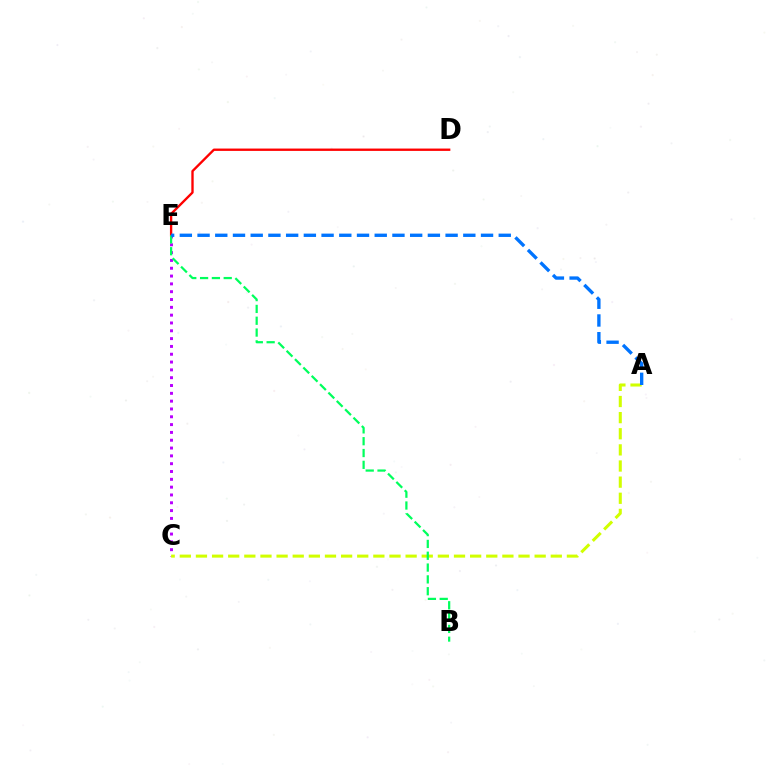{('D', 'E'): [{'color': '#ff0000', 'line_style': 'solid', 'thickness': 1.69}], ('C', 'E'): [{'color': '#b900ff', 'line_style': 'dotted', 'thickness': 2.12}], ('A', 'C'): [{'color': '#d1ff00', 'line_style': 'dashed', 'thickness': 2.19}], ('B', 'E'): [{'color': '#00ff5c', 'line_style': 'dashed', 'thickness': 1.61}], ('A', 'E'): [{'color': '#0074ff', 'line_style': 'dashed', 'thickness': 2.41}]}